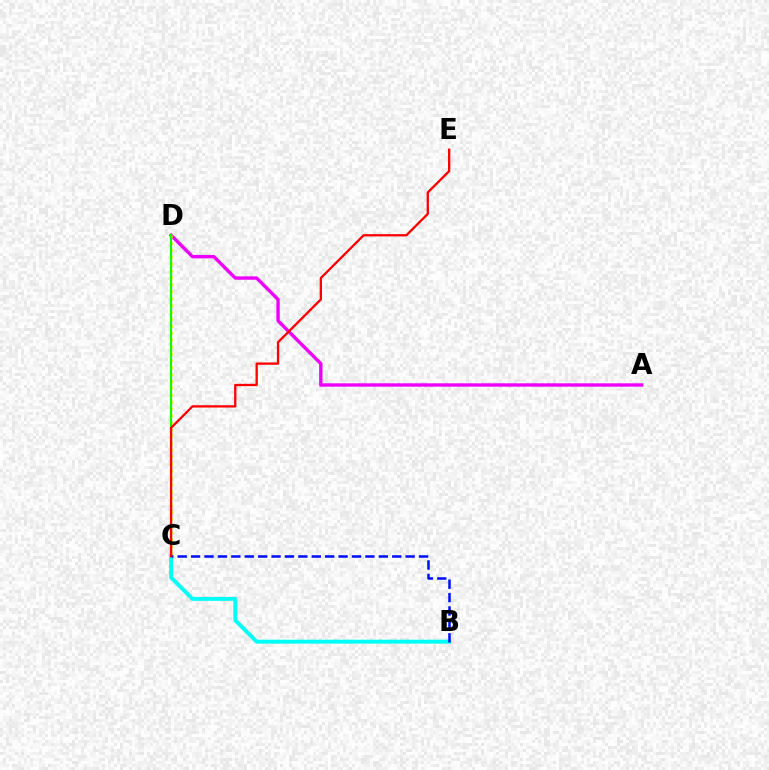{('B', 'C'): [{'color': '#00fff6', 'line_style': 'solid', 'thickness': 2.83}, {'color': '#0010ff', 'line_style': 'dashed', 'thickness': 1.82}], ('A', 'D'): [{'color': '#ee00ff', 'line_style': 'solid', 'thickness': 2.43}], ('C', 'D'): [{'color': '#fcf500', 'line_style': 'dotted', 'thickness': 1.87}, {'color': '#08ff00', 'line_style': 'solid', 'thickness': 1.58}], ('C', 'E'): [{'color': '#ff0000', 'line_style': 'solid', 'thickness': 1.66}]}